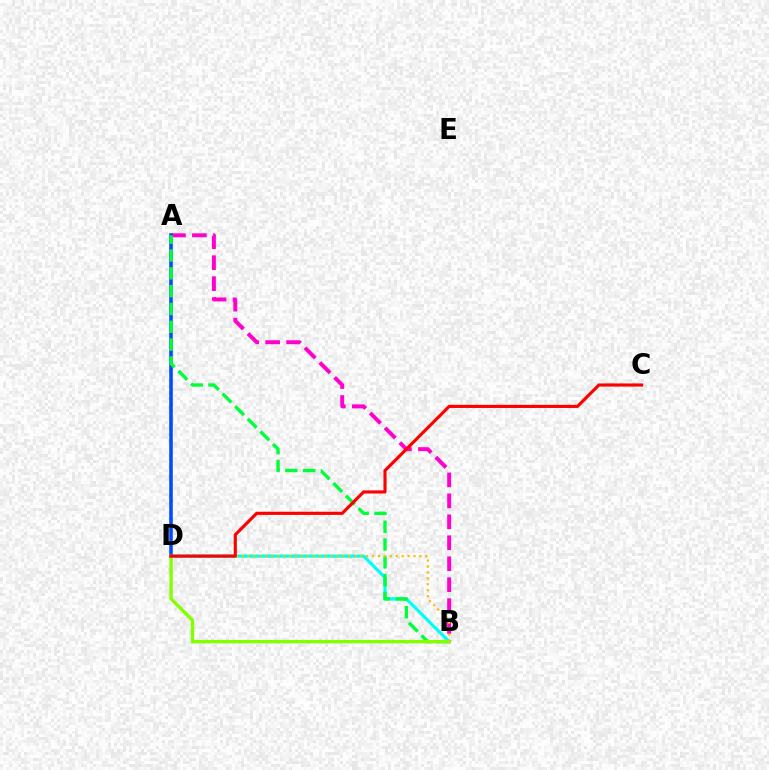{('A', 'D'): [{'color': '#7200ff', 'line_style': 'dotted', 'thickness': 1.63}, {'color': '#004bff', 'line_style': 'solid', 'thickness': 2.55}], ('B', 'D'): [{'color': '#00fff6', 'line_style': 'solid', 'thickness': 2.32}, {'color': '#84ff00', 'line_style': 'solid', 'thickness': 2.42}, {'color': '#ffbd00', 'line_style': 'dotted', 'thickness': 1.61}], ('A', 'B'): [{'color': '#ff00cf', 'line_style': 'dashed', 'thickness': 2.85}, {'color': '#00ff39', 'line_style': 'dashed', 'thickness': 2.42}], ('C', 'D'): [{'color': '#ff0000', 'line_style': 'solid', 'thickness': 2.26}]}